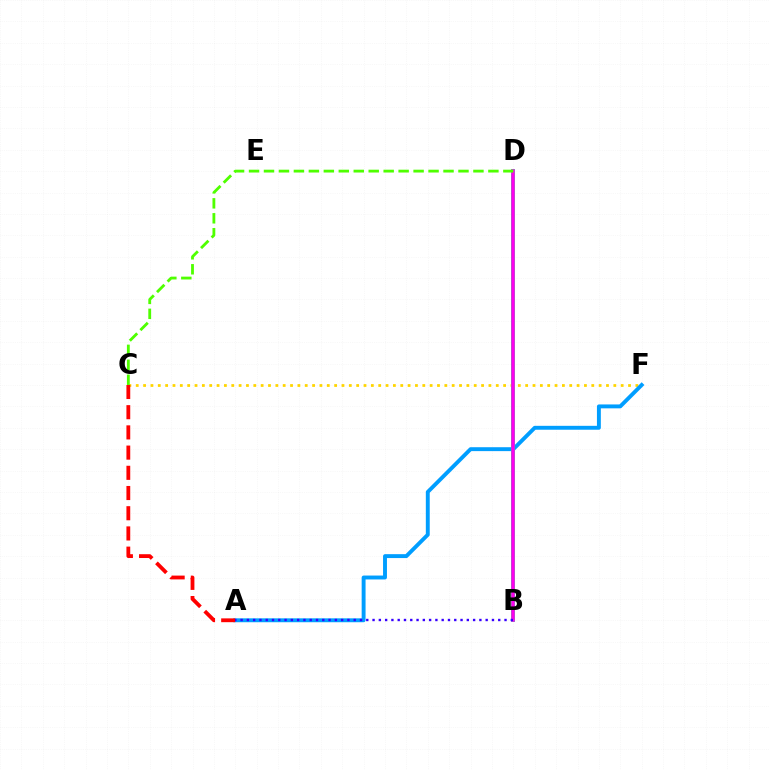{('C', 'F'): [{'color': '#ffd500', 'line_style': 'dotted', 'thickness': 2.0}], ('A', 'F'): [{'color': '#009eff', 'line_style': 'solid', 'thickness': 2.81}], ('B', 'D'): [{'color': '#00ff86', 'line_style': 'solid', 'thickness': 2.77}, {'color': '#ff00ed', 'line_style': 'solid', 'thickness': 2.53}], ('A', 'C'): [{'color': '#ff0000', 'line_style': 'dashed', 'thickness': 2.75}], ('C', 'D'): [{'color': '#4fff00', 'line_style': 'dashed', 'thickness': 2.03}], ('A', 'B'): [{'color': '#3700ff', 'line_style': 'dotted', 'thickness': 1.71}]}